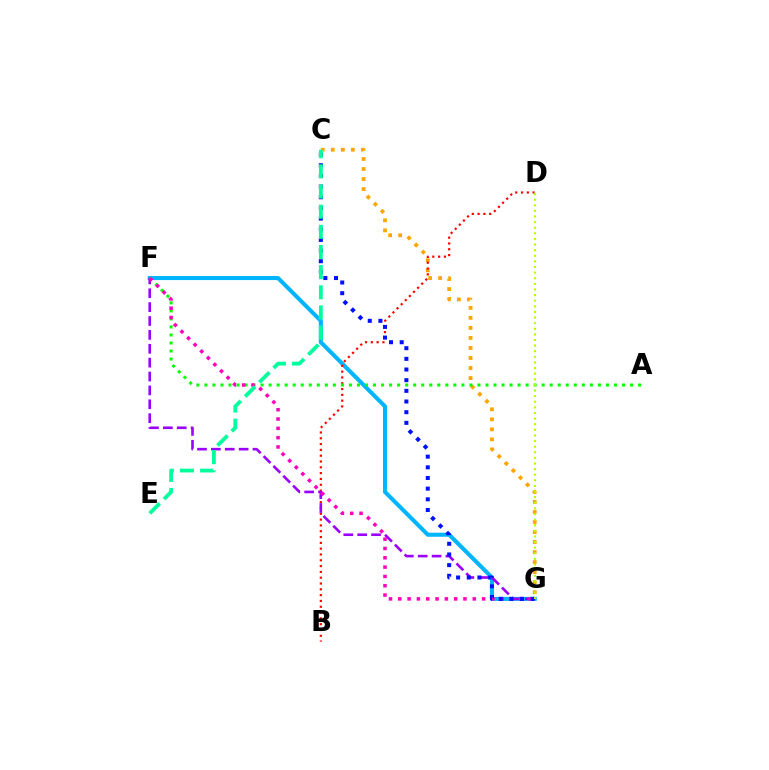{('F', 'G'): [{'color': '#00b5ff', 'line_style': 'solid', 'thickness': 2.93}, {'color': '#9b00ff', 'line_style': 'dashed', 'thickness': 1.89}, {'color': '#ff00bd', 'line_style': 'dotted', 'thickness': 2.53}], ('C', 'G'): [{'color': '#ffa500', 'line_style': 'dotted', 'thickness': 2.73}, {'color': '#0010ff', 'line_style': 'dotted', 'thickness': 2.9}], ('B', 'D'): [{'color': '#ff0000', 'line_style': 'dotted', 'thickness': 1.58}], ('A', 'F'): [{'color': '#08ff00', 'line_style': 'dotted', 'thickness': 2.18}], ('D', 'G'): [{'color': '#b3ff00', 'line_style': 'dotted', 'thickness': 1.53}], ('C', 'E'): [{'color': '#00ff9d', 'line_style': 'dashed', 'thickness': 2.74}]}